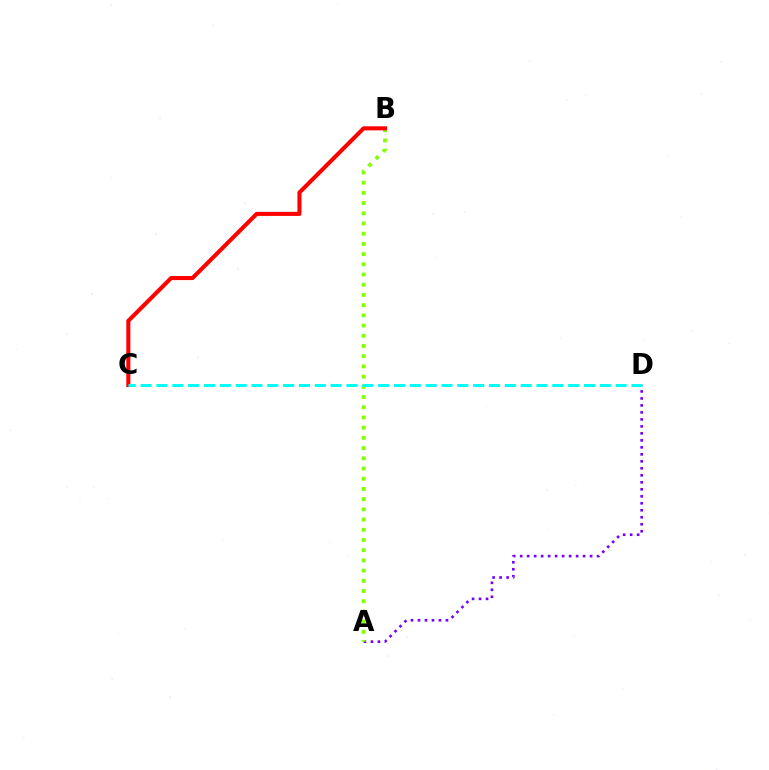{('A', 'D'): [{'color': '#7200ff', 'line_style': 'dotted', 'thickness': 1.9}], ('A', 'B'): [{'color': '#84ff00', 'line_style': 'dotted', 'thickness': 2.77}], ('B', 'C'): [{'color': '#ff0000', 'line_style': 'solid', 'thickness': 2.93}], ('C', 'D'): [{'color': '#00fff6', 'line_style': 'dashed', 'thickness': 2.15}]}